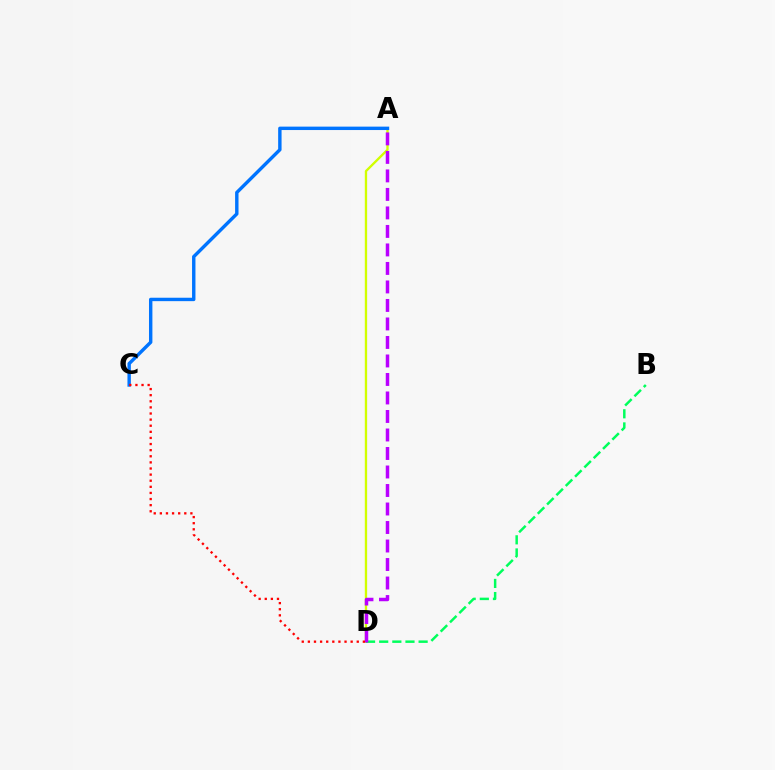{('A', 'D'): [{'color': '#d1ff00', 'line_style': 'solid', 'thickness': 1.68}, {'color': '#b900ff', 'line_style': 'dashed', 'thickness': 2.51}], ('B', 'D'): [{'color': '#00ff5c', 'line_style': 'dashed', 'thickness': 1.79}], ('A', 'C'): [{'color': '#0074ff', 'line_style': 'solid', 'thickness': 2.46}], ('C', 'D'): [{'color': '#ff0000', 'line_style': 'dotted', 'thickness': 1.66}]}